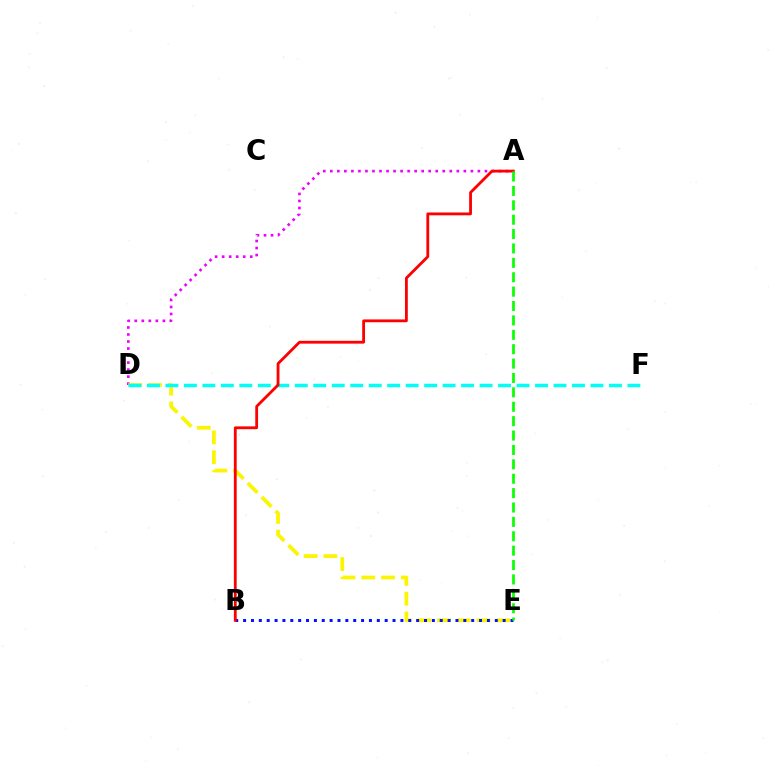{('A', 'D'): [{'color': '#ee00ff', 'line_style': 'dotted', 'thickness': 1.91}], ('D', 'E'): [{'color': '#fcf500', 'line_style': 'dashed', 'thickness': 2.68}], ('B', 'E'): [{'color': '#0010ff', 'line_style': 'dotted', 'thickness': 2.14}], ('D', 'F'): [{'color': '#00fff6', 'line_style': 'dashed', 'thickness': 2.51}], ('A', 'B'): [{'color': '#ff0000', 'line_style': 'solid', 'thickness': 2.02}], ('A', 'E'): [{'color': '#08ff00', 'line_style': 'dashed', 'thickness': 1.95}]}